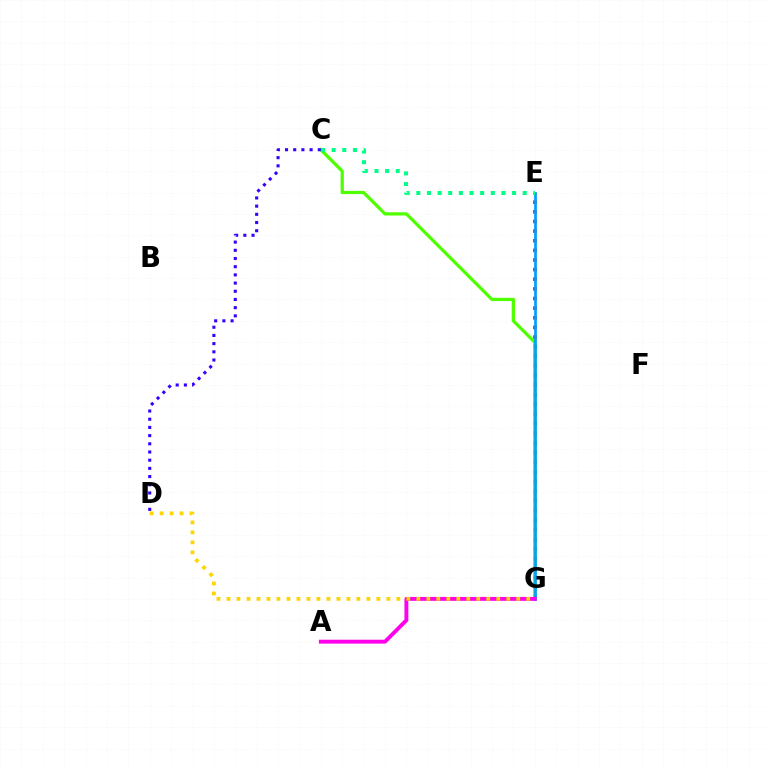{('E', 'G'): [{'color': '#ff0000', 'line_style': 'dotted', 'thickness': 2.62}, {'color': '#009eff', 'line_style': 'solid', 'thickness': 1.96}], ('C', 'G'): [{'color': '#4fff00', 'line_style': 'solid', 'thickness': 2.34}], ('C', 'E'): [{'color': '#00ff86', 'line_style': 'dotted', 'thickness': 2.89}], ('C', 'D'): [{'color': '#3700ff', 'line_style': 'dotted', 'thickness': 2.23}], ('A', 'G'): [{'color': '#ff00ed', 'line_style': 'solid', 'thickness': 2.81}], ('D', 'G'): [{'color': '#ffd500', 'line_style': 'dotted', 'thickness': 2.71}]}